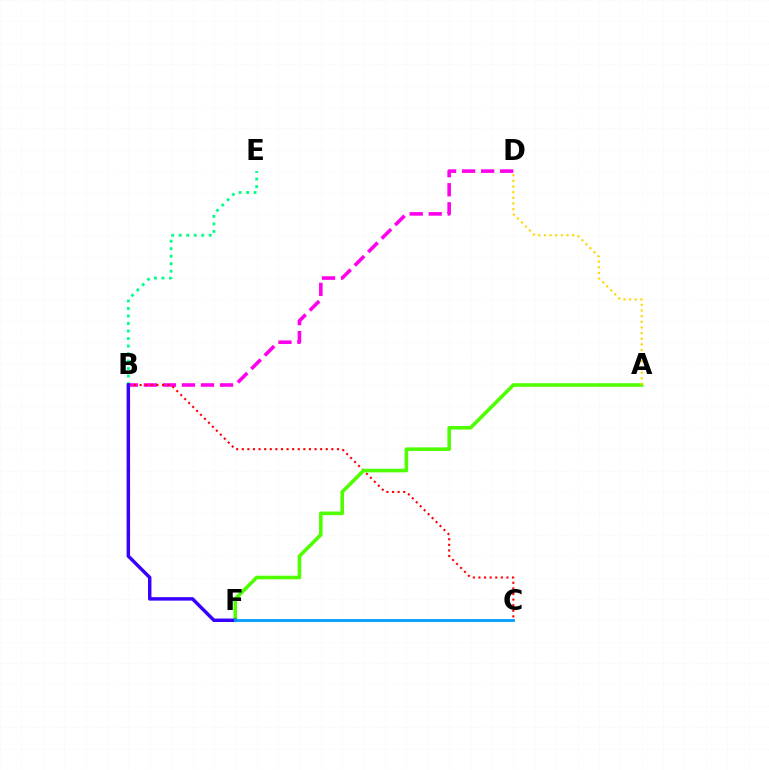{('B', 'E'): [{'color': '#00ff86', 'line_style': 'dotted', 'thickness': 2.04}], ('B', 'D'): [{'color': '#ff00ed', 'line_style': 'dashed', 'thickness': 2.59}], ('B', 'C'): [{'color': '#ff0000', 'line_style': 'dotted', 'thickness': 1.52}], ('A', 'F'): [{'color': '#4fff00', 'line_style': 'solid', 'thickness': 2.58}], ('B', 'F'): [{'color': '#3700ff', 'line_style': 'solid', 'thickness': 2.49}], ('C', 'F'): [{'color': '#009eff', 'line_style': 'solid', 'thickness': 2.04}], ('A', 'D'): [{'color': '#ffd500', 'line_style': 'dotted', 'thickness': 1.53}]}